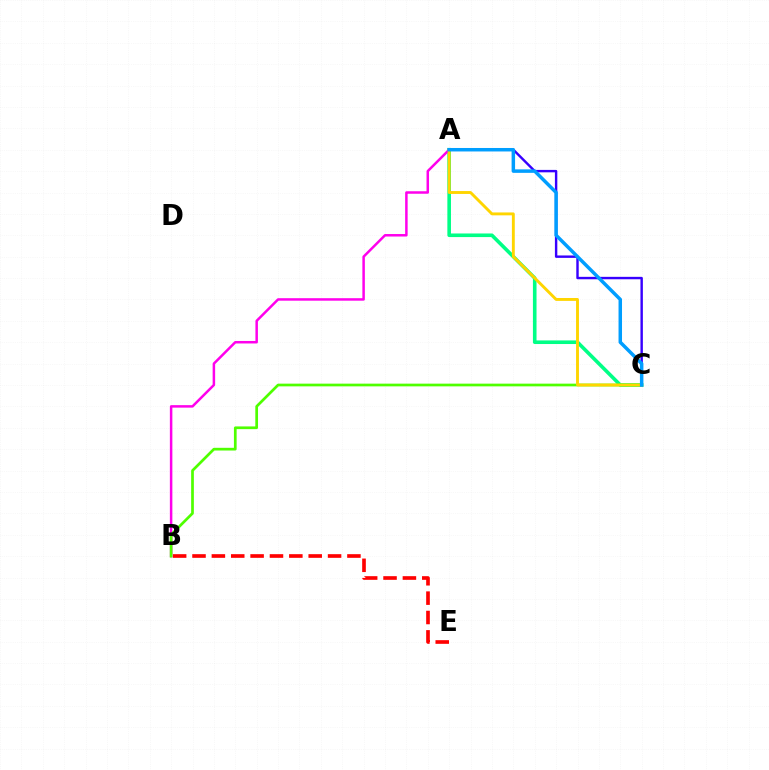{('A', 'C'): [{'color': '#00ff86', 'line_style': 'solid', 'thickness': 2.6}, {'color': '#3700ff', 'line_style': 'solid', 'thickness': 1.74}, {'color': '#ffd500', 'line_style': 'solid', 'thickness': 2.08}, {'color': '#009eff', 'line_style': 'solid', 'thickness': 2.51}], ('A', 'B'): [{'color': '#ff00ed', 'line_style': 'solid', 'thickness': 1.8}], ('B', 'E'): [{'color': '#ff0000', 'line_style': 'dashed', 'thickness': 2.63}], ('B', 'C'): [{'color': '#4fff00', 'line_style': 'solid', 'thickness': 1.95}]}